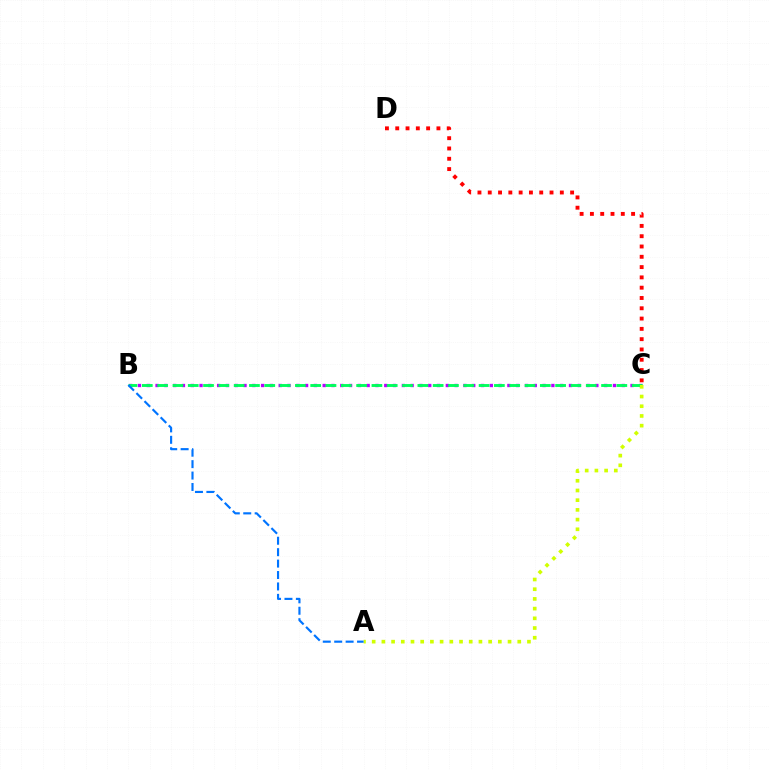{('B', 'C'): [{'color': '#b900ff', 'line_style': 'dotted', 'thickness': 2.39}, {'color': '#00ff5c', 'line_style': 'dashed', 'thickness': 2.08}], ('A', 'C'): [{'color': '#d1ff00', 'line_style': 'dotted', 'thickness': 2.64}], ('C', 'D'): [{'color': '#ff0000', 'line_style': 'dotted', 'thickness': 2.8}], ('A', 'B'): [{'color': '#0074ff', 'line_style': 'dashed', 'thickness': 1.55}]}